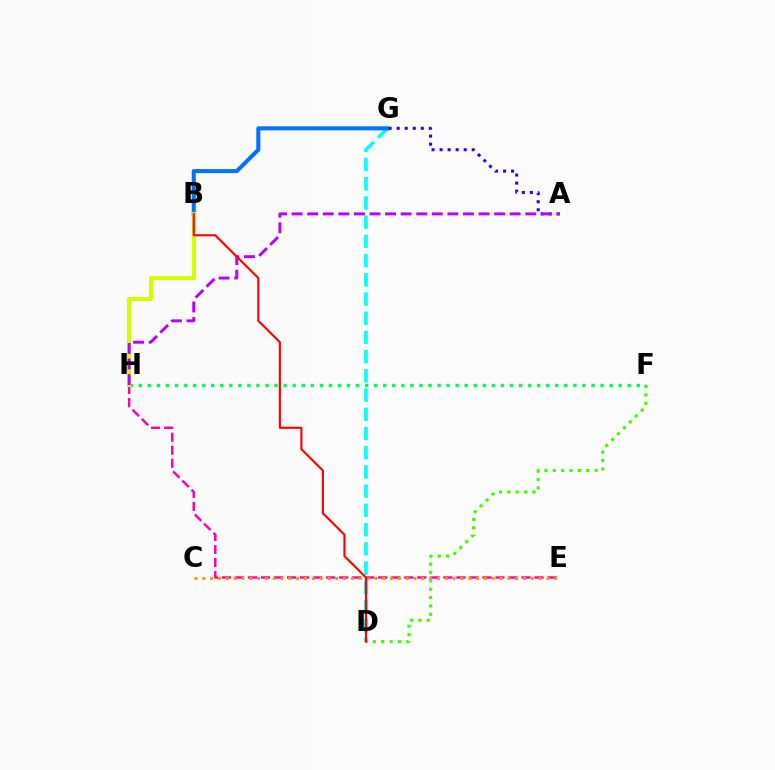{('D', 'F'): [{'color': '#3dff00', 'line_style': 'dotted', 'thickness': 2.27}], ('E', 'H'): [{'color': '#ff00ac', 'line_style': 'dashed', 'thickness': 1.77}], ('C', 'E'): [{'color': '#ff9400', 'line_style': 'dotted', 'thickness': 2.13}], ('D', 'G'): [{'color': '#00fff6', 'line_style': 'dashed', 'thickness': 2.61}], ('F', 'H'): [{'color': '#00ff5c', 'line_style': 'dotted', 'thickness': 2.46}], ('B', 'G'): [{'color': '#0074ff', 'line_style': 'solid', 'thickness': 2.92}], ('A', 'G'): [{'color': '#2500ff', 'line_style': 'dotted', 'thickness': 2.18}], ('B', 'H'): [{'color': '#d1ff00', 'line_style': 'solid', 'thickness': 2.94}], ('A', 'H'): [{'color': '#b900ff', 'line_style': 'dashed', 'thickness': 2.12}], ('B', 'D'): [{'color': '#ff0000', 'line_style': 'solid', 'thickness': 1.53}]}